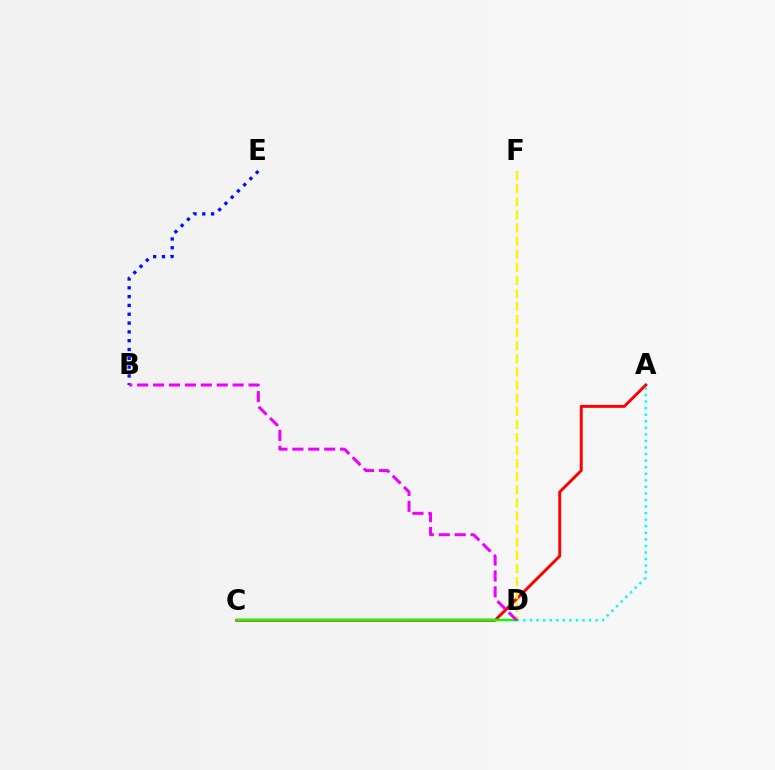{('A', 'C'): [{'color': '#ff0000', 'line_style': 'solid', 'thickness': 2.1}], ('A', 'D'): [{'color': '#00fff6', 'line_style': 'dotted', 'thickness': 1.78}], ('D', 'F'): [{'color': '#fcf500', 'line_style': 'dashed', 'thickness': 1.78}], ('C', 'D'): [{'color': '#08ff00', 'line_style': 'solid', 'thickness': 1.79}], ('B', 'E'): [{'color': '#0010ff', 'line_style': 'dotted', 'thickness': 2.39}], ('B', 'D'): [{'color': '#ee00ff', 'line_style': 'dashed', 'thickness': 2.16}]}